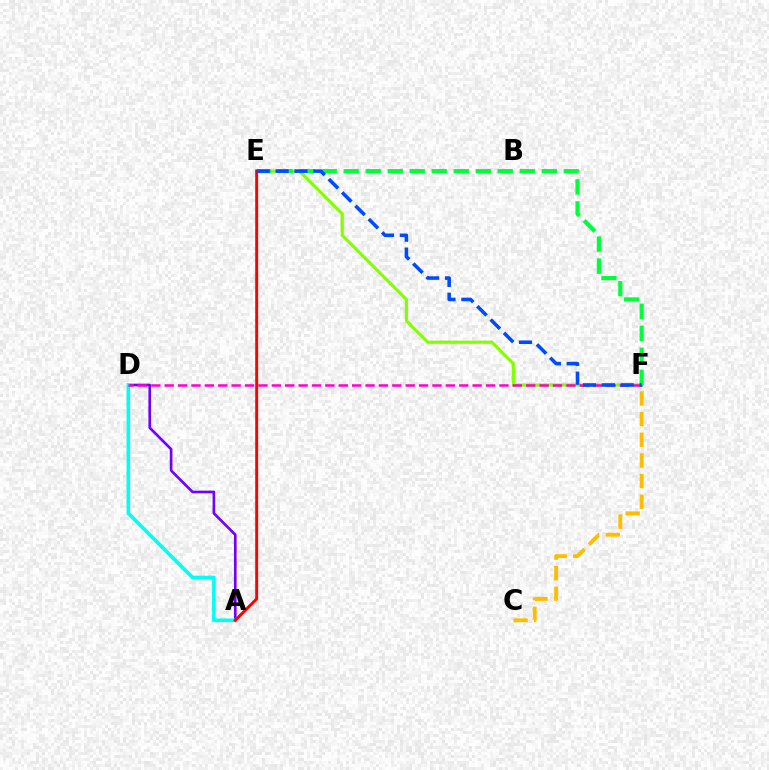{('A', 'D'): [{'color': '#7200ff', 'line_style': 'solid', 'thickness': 1.9}, {'color': '#00fff6', 'line_style': 'solid', 'thickness': 2.61}], ('C', 'F'): [{'color': '#ffbd00', 'line_style': 'dashed', 'thickness': 2.81}], ('E', 'F'): [{'color': '#84ff00', 'line_style': 'solid', 'thickness': 2.27}, {'color': '#00ff39', 'line_style': 'dashed', 'thickness': 2.99}, {'color': '#004bff', 'line_style': 'dashed', 'thickness': 2.56}], ('D', 'F'): [{'color': '#ff00cf', 'line_style': 'dashed', 'thickness': 1.82}], ('A', 'E'): [{'color': '#ff0000', 'line_style': 'solid', 'thickness': 2.1}]}